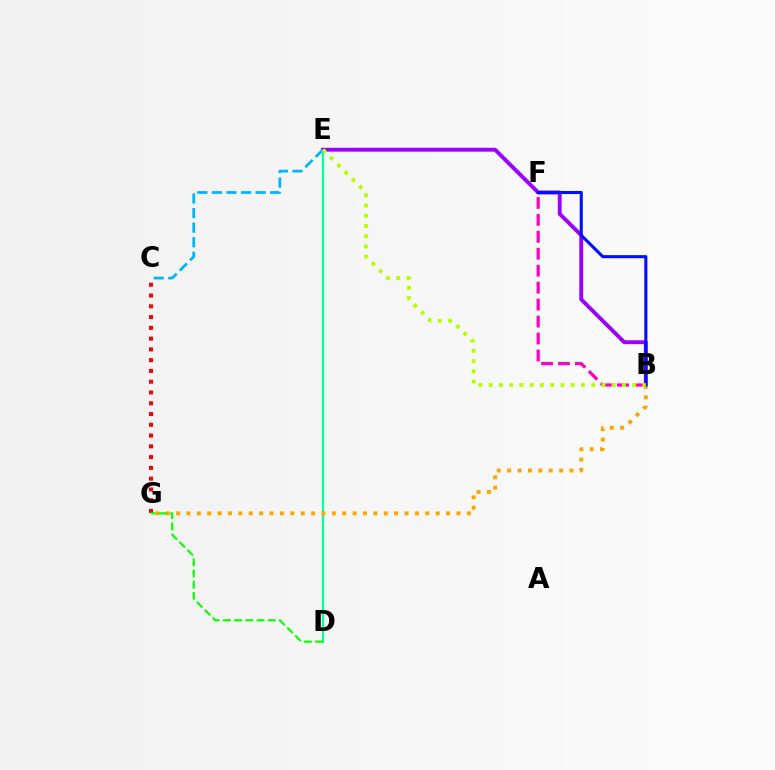{('D', 'E'): [{'color': '#00ff9d', 'line_style': 'solid', 'thickness': 1.59}], ('B', 'E'): [{'color': '#9b00ff', 'line_style': 'solid', 'thickness': 2.79}, {'color': '#b3ff00', 'line_style': 'dotted', 'thickness': 2.78}], ('B', 'F'): [{'color': '#ff00bd', 'line_style': 'dashed', 'thickness': 2.3}, {'color': '#0010ff', 'line_style': 'solid', 'thickness': 2.22}], ('C', 'E'): [{'color': '#00b5ff', 'line_style': 'dashed', 'thickness': 1.98}], ('B', 'G'): [{'color': '#ffa500', 'line_style': 'dotted', 'thickness': 2.82}], ('C', 'G'): [{'color': '#ff0000', 'line_style': 'dotted', 'thickness': 2.93}], ('D', 'G'): [{'color': '#08ff00', 'line_style': 'dashed', 'thickness': 1.52}]}